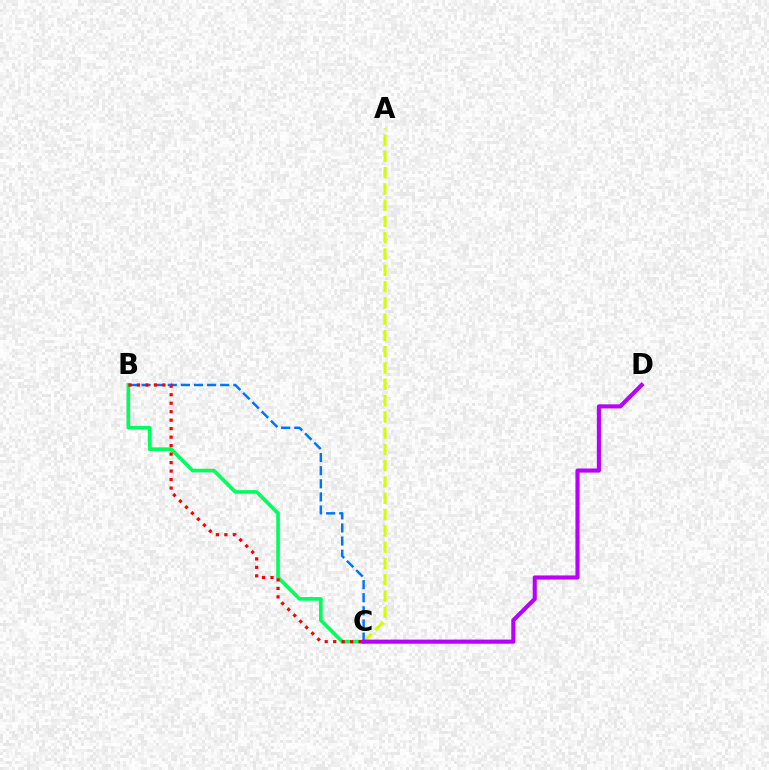{('A', 'C'): [{'color': '#d1ff00', 'line_style': 'dashed', 'thickness': 2.21}], ('B', 'C'): [{'color': '#0074ff', 'line_style': 'dashed', 'thickness': 1.78}, {'color': '#00ff5c', 'line_style': 'solid', 'thickness': 2.62}, {'color': '#ff0000', 'line_style': 'dotted', 'thickness': 2.31}], ('C', 'D'): [{'color': '#b900ff', 'line_style': 'solid', 'thickness': 2.96}]}